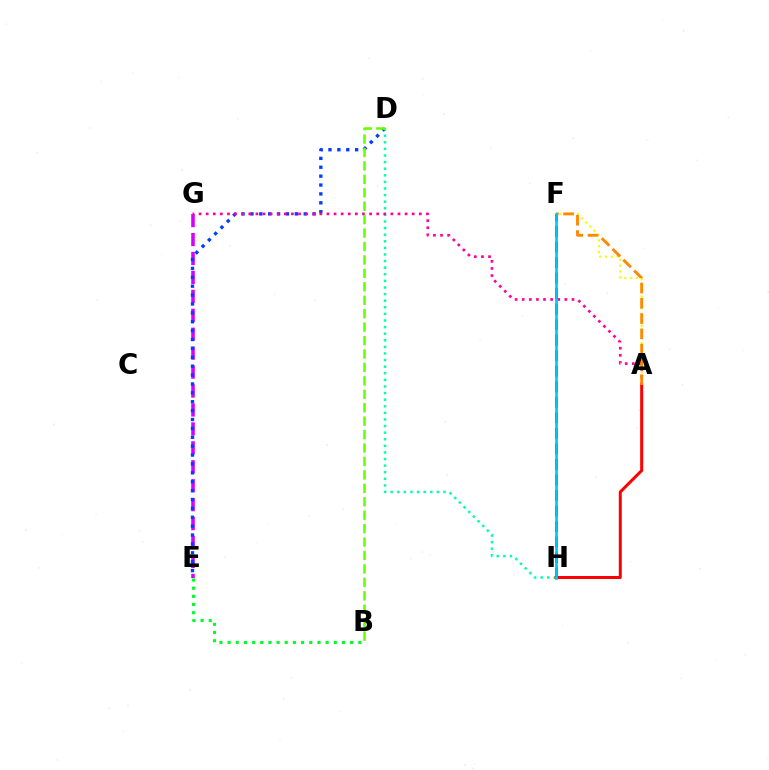{('A', 'F'): [{'color': '#eeff00', 'line_style': 'dotted', 'thickness': 1.58}, {'color': '#ff8800', 'line_style': 'dashed', 'thickness': 2.07}], ('B', 'E'): [{'color': '#00ff27', 'line_style': 'dotted', 'thickness': 2.22}], ('E', 'G'): [{'color': '#d600ff', 'line_style': 'dashed', 'thickness': 2.57}], ('D', 'E'): [{'color': '#003fff', 'line_style': 'dotted', 'thickness': 2.41}], ('D', 'H'): [{'color': '#00ffaf', 'line_style': 'dotted', 'thickness': 1.79}], ('A', 'H'): [{'color': '#ff0000', 'line_style': 'solid', 'thickness': 2.16}], ('F', 'H'): [{'color': '#4f00ff', 'line_style': 'dashed', 'thickness': 2.11}, {'color': '#00c7ff', 'line_style': 'solid', 'thickness': 1.94}], ('A', 'G'): [{'color': '#ff00a0', 'line_style': 'dotted', 'thickness': 1.93}], ('B', 'D'): [{'color': '#66ff00', 'line_style': 'dashed', 'thickness': 1.82}]}